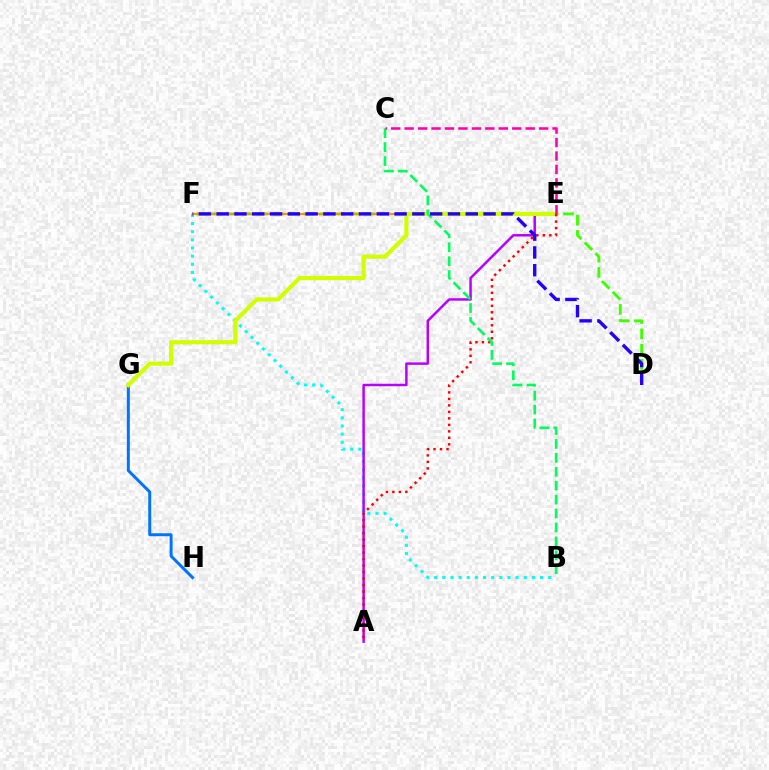{('B', 'F'): [{'color': '#00fff6', 'line_style': 'dotted', 'thickness': 2.21}], ('G', 'H'): [{'color': '#0074ff', 'line_style': 'solid', 'thickness': 2.14}], ('D', 'F'): [{'color': '#3dff00', 'line_style': 'dashed', 'thickness': 2.08}, {'color': '#2500ff', 'line_style': 'dashed', 'thickness': 2.42}], ('E', 'F'): [{'color': '#ff9400', 'line_style': 'solid', 'thickness': 1.55}], ('A', 'E'): [{'color': '#b900ff', 'line_style': 'solid', 'thickness': 1.78}, {'color': '#ff0000', 'line_style': 'dotted', 'thickness': 1.76}], ('E', 'G'): [{'color': '#d1ff00', 'line_style': 'solid', 'thickness': 2.98}], ('B', 'C'): [{'color': '#00ff5c', 'line_style': 'dashed', 'thickness': 1.89}], ('C', 'E'): [{'color': '#ff00ac', 'line_style': 'dashed', 'thickness': 1.83}]}